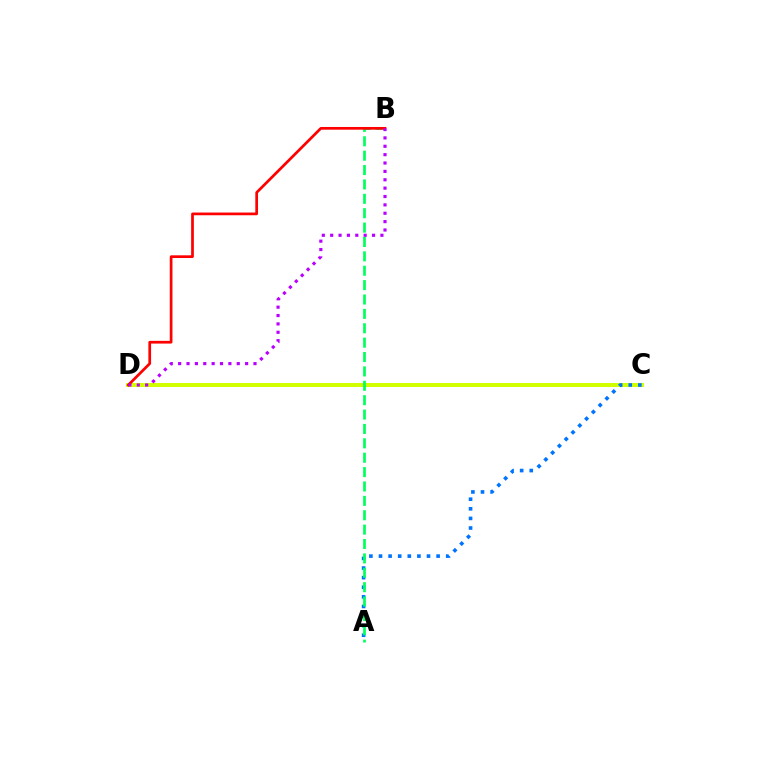{('C', 'D'): [{'color': '#d1ff00', 'line_style': 'solid', 'thickness': 2.88}], ('A', 'C'): [{'color': '#0074ff', 'line_style': 'dotted', 'thickness': 2.61}], ('A', 'B'): [{'color': '#00ff5c', 'line_style': 'dashed', 'thickness': 1.95}], ('B', 'D'): [{'color': '#ff0000', 'line_style': 'solid', 'thickness': 1.95}, {'color': '#b900ff', 'line_style': 'dotted', 'thickness': 2.27}]}